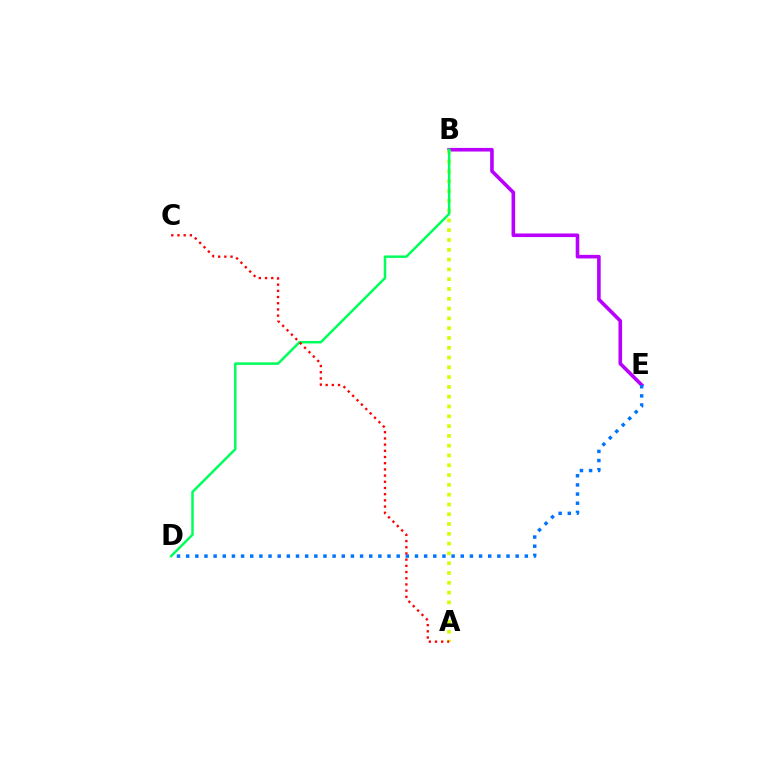{('B', 'E'): [{'color': '#b900ff', 'line_style': 'solid', 'thickness': 2.59}], ('D', 'E'): [{'color': '#0074ff', 'line_style': 'dotted', 'thickness': 2.49}], ('A', 'B'): [{'color': '#d1ff00', 'line_style': 'dotted', 'thickness': 2.66}], ('B', 'D'): [{'color': '#00ff5c', 'line_style': 'solid', 'thickness': 1.79}], ('A', 'C'): [{'color': '#ff0000', 'line_style': 'dotted', 'thickness': 1.68}]}